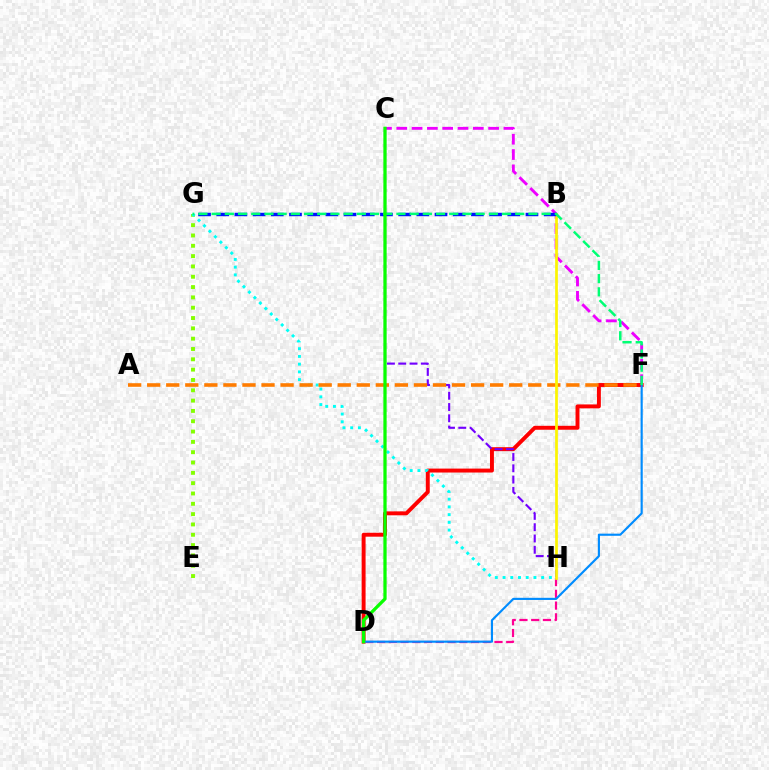{('C', 'F'): [{'color': '#ee00ff', 'line_style': 'dashed', 'thickness': 2.08}], ('D', 'F'): [{'color': '#ff0000', 'line_style': 'solid', 'thickness': 2.83}, {'color': '#008cff', 'line_style': 'solid', 'thickness': 1.55}], ('E', 'G'): [{'color': '#84ff00', 'line_style': 'dotted', 'thickness': 2.8}], ('D', 'H'): [{'color': '#ff0094', 'line_style': 'dashed', 'thickness': 1.59}], ('C', 'H'): [{'color': '#7200ff', 'line_style': 'dashed', 'thickness': 1.53}], ('G', 'H'): [{'color': '#00fff6', 'line_style': 'dotted', 'thickness': 2.1}], ('A', 'F'): [{'color': '#ff7c00', 'line_style': 'dashed', 'thickness': 2.59}], ('B', 'H'): [{'color': '#fcf500', 'line_style': 'solid', 'thickness': 1.96}], ('B', 'G'): [{'color': '#0010ff', 'line_style': 'dashed', 'thickness': 2.47}], ('F', 'G'): [{'color': '#00ff74', 'line_style': 'dashed', 'thickness': 1.79}], ('C', 'D'): [{'color': '#08ff00', 'line_style': 'solid', 'thickness': 2.35}]}